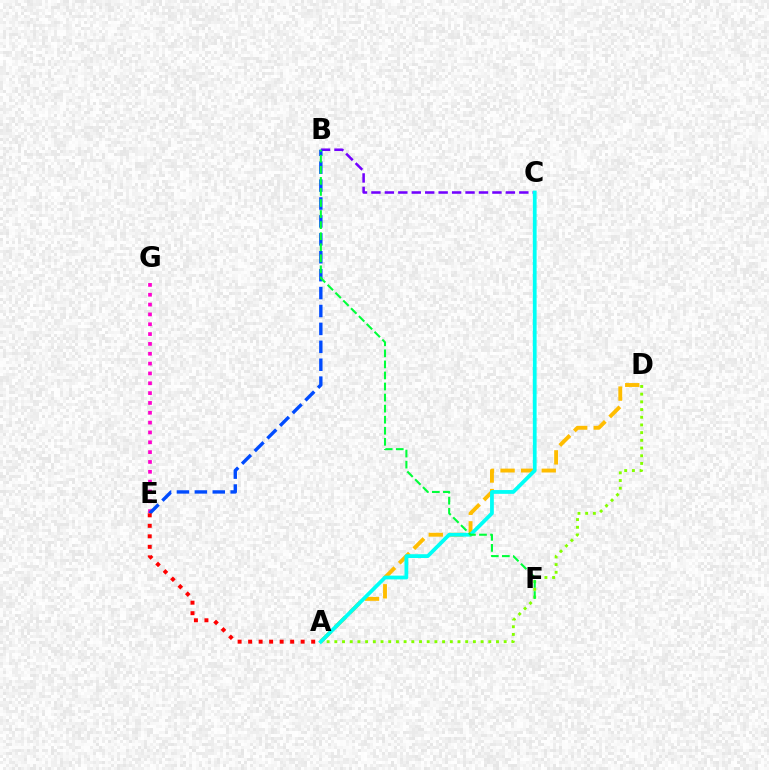{('A', 'D'): [{'color': '#ffbd00', 'line_style': 'dashed', 'thickness': 2.79}, {'color': '#84ff00', 'line_style': 'dotted', 'thickness': 2.09}], ('E', 'G'): [{'color': '#ff00cf', 'line_style': 'dotted', 'thickness': 2.67}], ('B', 'C'): [{'color': '#7200ff', 'line_style': 'dashed', 'thickness': 1.83}], ('B', 'E'): [{'color': '#004bff', 'line_style': 'dashed', 'thickness': 2.43}], ('A', 'C'): [{'color': '#00fff6', 'line_style': 'solid', 'thickness': 2.72}], ('B', 'F'): [{'color': '#00ff39', 'line_style': 'dashed', 'thickness': 1.5}], ('A', 'E'): [{'color': '#ff0000', 'line_style': 'dotted', 'thickness': 2.86}]}